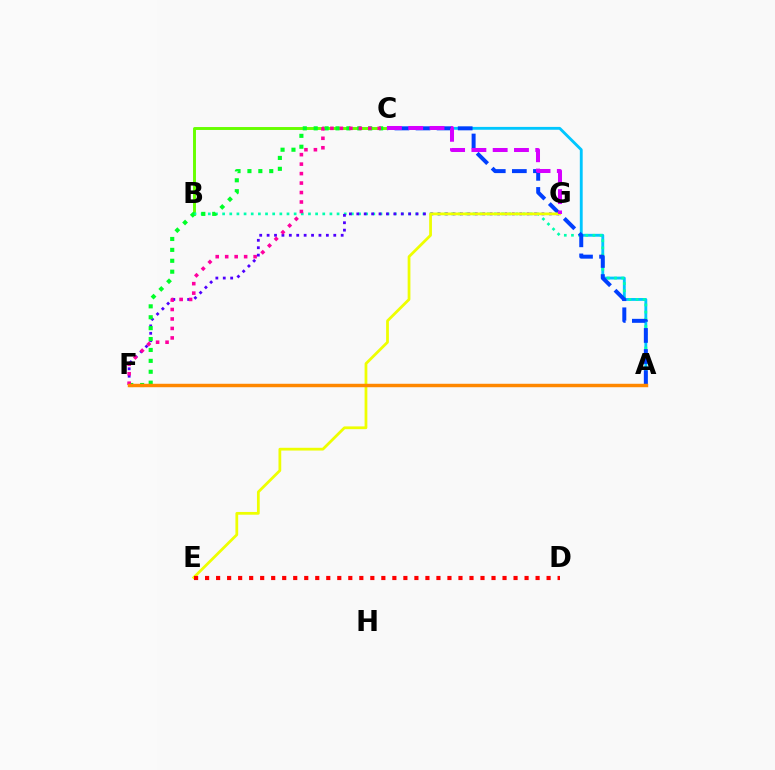{('A', 'C'): [{'color': '#00c7ff', 'line_style': 'solid', 'thickness': 2.06}, {'color': '#003fff', 'line_style': 'dashed', 'thickness': 2.87}], ('B', 'C'): [{'color': '#66ff00', 'line_style': 'solid', 'thickness': 2.11}], ('A', 'B'): [{'color': '#00ffaf', 'line_style': 'dotted', 'thickness': 1.94}], ('F', 'G'): [{'color': '#4f00ff', 'line_style': 'dotted', 'thickness': 2.01}], ('C', 'F'): [{'color': '#00ff27', 'line_style': 'dotted', 'thickness': 2.96}, {'color': '#ff00a0', 'line_style': 'dotted', 'thickness': 2.57}], ('E', 'G'): [{'color': '#eeff00', 'line_style': 'solid', 'thickness': 1.99}], ('D', 'E'): [{'color': '#ff0000', 'line_style': 'dotted', 'thickness': 2.99}], ('C', 'G'): [{'color': '#d600ff', 'line_style': 'dashed', 'thickness': 2.89}], ('A', 'F'): [{'color': '#ff8800', 'line_style': 'solid', 'thickness': 2.49}]}